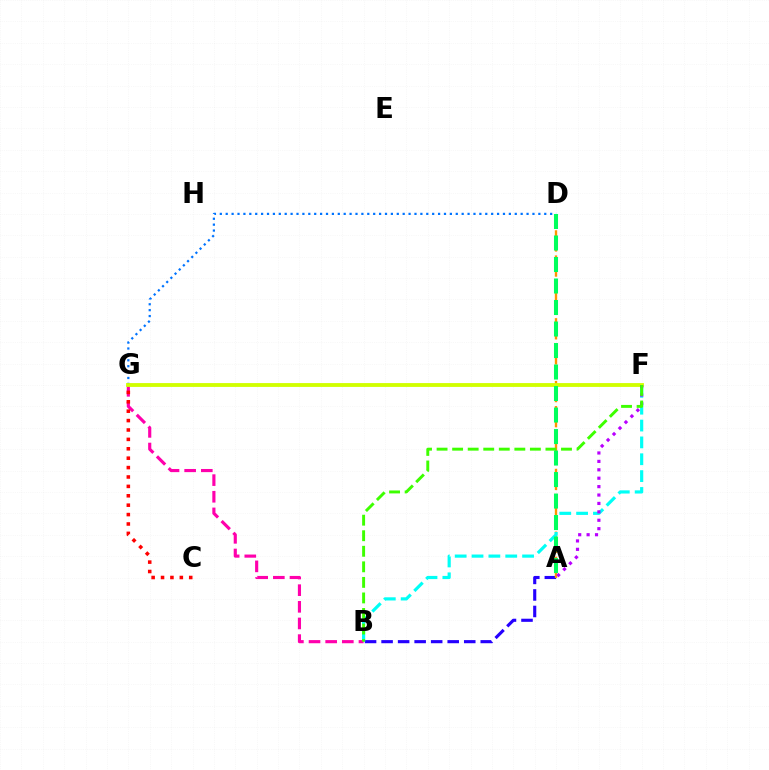{('A', 'B'): [{'color': '#2500ff', 'line_style': 'dashed', 'thickness': 2.25}], ('D', 'G'): [{'color': '#0074ff', 'line_style': 'dotted', 'thickness': 1.6}], ('A', 'D'): [{'color': '#ff9400', 'line_style': 'dashed', 'thickness': 1.71}, {'color': '#00ff5c', 'line_style': 'dashed', 'thickness': 2.92}], ('B', 'F'): [{'color': '#00fff6', 'line_style': 'dashed', 'thickness': 2.29}, {'color': '#3dff00', 'line_style': 'dashed', 'thickness': 2.11}], ('B', 'G'): [{'color': '#ff00ac', 'line_style': 'dashed', 'thickness': 2.26}], ('C', 'G'): [{'color': '#ff0000', 'line_style': 'dotted', 'thickness': 2.55}], ('F', 'G'): [{'color': '#d1ff00', 'line_style': 'solid', 'thickness': 2.76}], ('A', 'F'): [{'color': '#b900ff', 'line_style': 'dotted', 'thickness': 2.29}]}